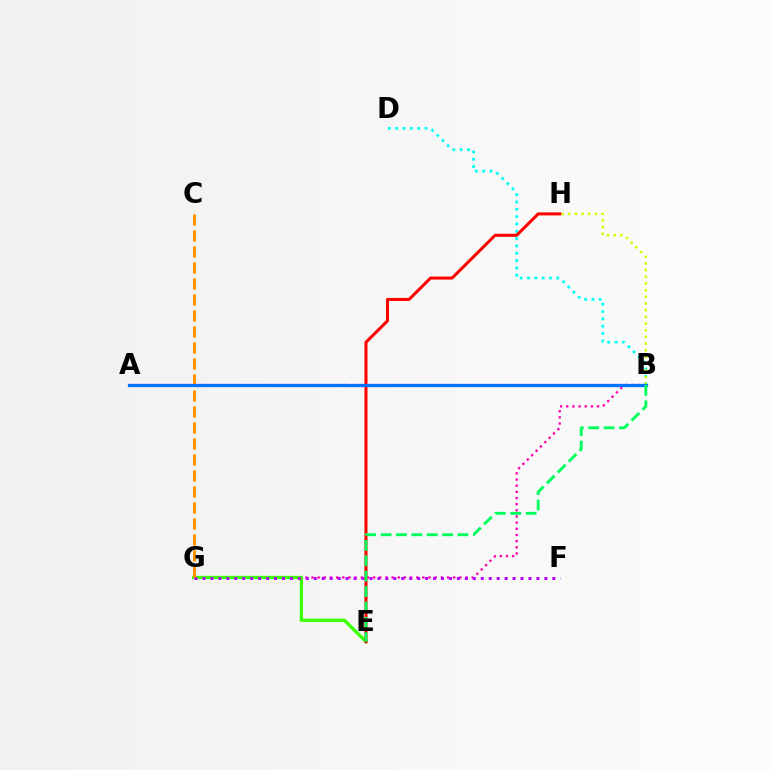{('B', 'G'): [{'color': '#ff00ac', 'line_style': 'dotted', 'thickness': 1.67}], ('B', 'D'): [{'color': '#00fff6', 'line_style': 'dotted', 'thickness': 1.99}], ('B', 'H'): [{'color': '#d1ff00', 'line_style': 'dotted', 'thickness': 1.82}], ('A', 'B'): [{'color': '#2500ff', 'line_style': 'dotted', 'thickness': 2.24}, {'color': '#0074ff', 'line_style': 'solid', 'thickness': 2.31}], ('E', 'G'): [{'color': '#3dff00', 'line_style': 'solid', 'thickness': 2.4}], ('F', 'G'): [{'color': '#b900ff', 'line_style': 'dotted', 'thickness': 2.16}], ('C', 'G'): [{'color': '#ff9400', 'line_style': 'dashed', 'thickness': 2.17}], ('E', 'H'): [{'color': '#ff0000', 'line_style': 'solid', 'thickness': 2.18}], ('B', 'E'): [{'color': '#00ff5c', 'line_style': 'dashed', 'thickness': 2.09}]}